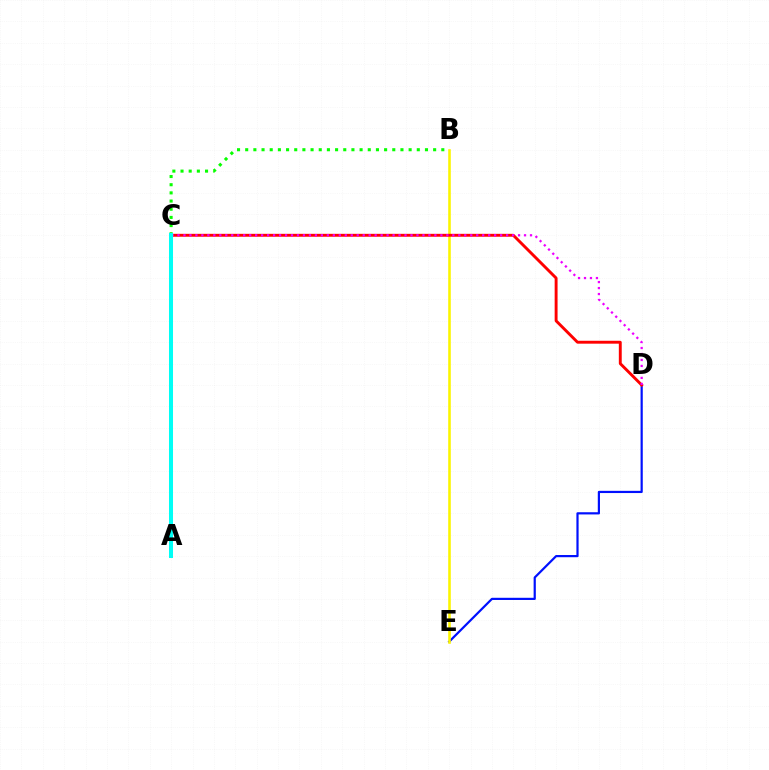{('D', 'E'): [{'color': '#0010ff', 'line_style': 'solid', 'thickness': 1.59}], ('B', 'E'): [{'color': '#fcf500', 'line_style': 'solid', 'thickness': 1.87}], ('B', 'C'): [{'color': '#08ff00', 'line_style': 'dotted', 'thickness': 2.22}], ('C', 'D'): [{'color': '#ff0000', 'line_style': 'solid', 'thickness': 2.09}, {'color': '#ee00ff', 'line_style': 'dotted', 'thickness': 1.62}], ('A', 'C'): [{'color': '#00fff6', 'line_style': 'solid', 'thickness': 2.89}]}